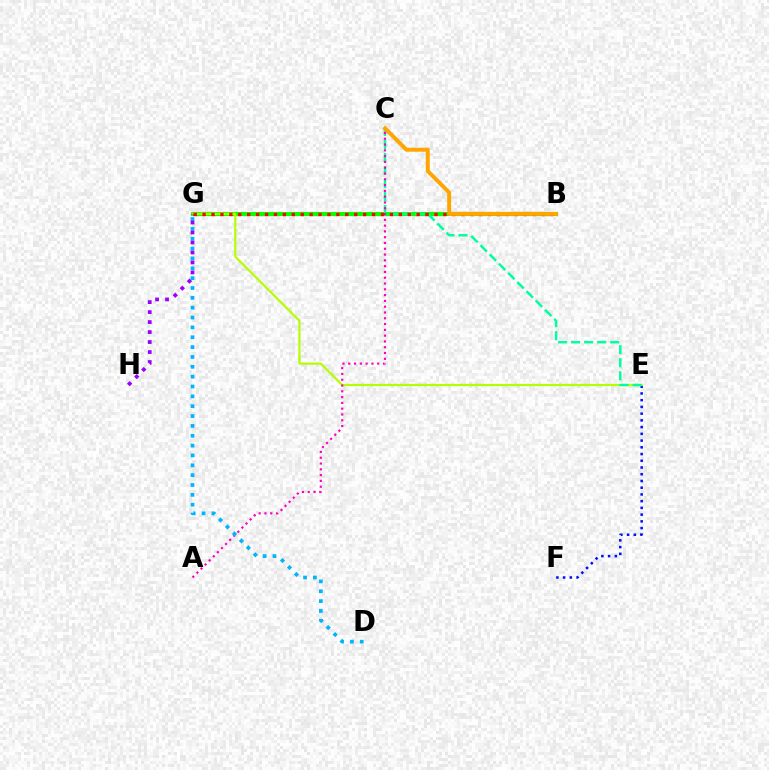{('B', 'G'): [{'color': '#08ff00', 'line_style': 'solid', 'thickness': 2.95}, {'color': '#ff0000', 'line_style': 'dotted', 'thickness': 2.42}], ('E', 'F'): [{'color': '#0010ff', 'line_style': 'dotted', 'thickness': 1.83}], ('E', 'G'): [{'color': '#b3ff00', 'line_style': 'solid', 'thickness': 1.58}], ('C', 'E'): [{'color': '#00ff9d', 'line_style': 'dashed', 'thickness': 1.77}], ('A', 'C'): [{'color': '#ff00bd', 'line_style': 'dotted', 'thickness': 1.57}], ('D', 'G'): [{'color': '#00b5ff', 'line_style': 'dotted', 'thickness': 2.68}], ('G', 'H'): [{'color': '#9b00ff', 'line_style': 'dotted', 'thickness': 2.71}], ('B', 'C'): [{'color': '#ffa500', 'line_style': 'solid', 'thickness': 2.84}]}